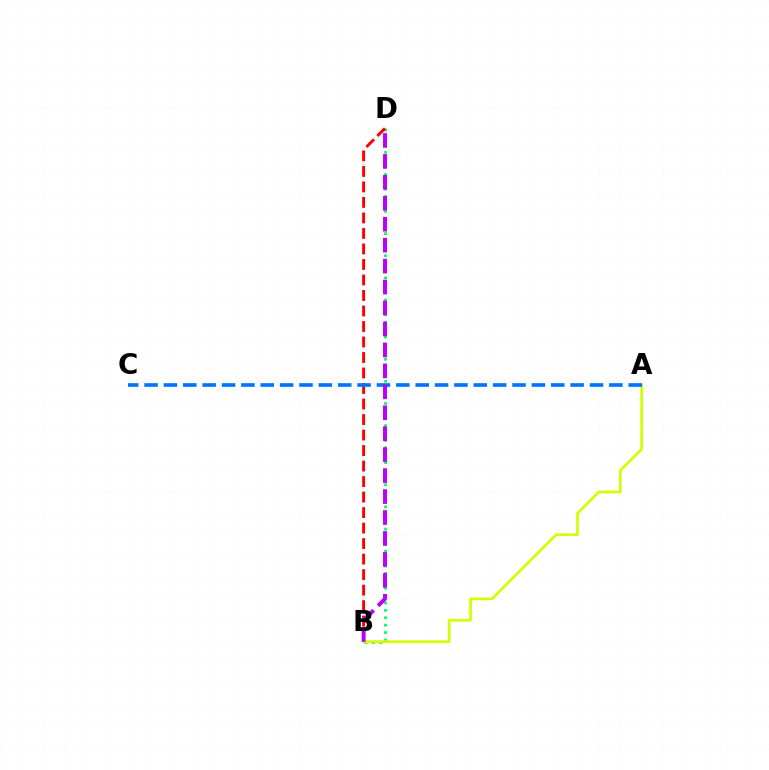{('B', 'D'): [{'color': '#00ff5c', 'line_style': 'dotted', 'thickness': 2.01}, {'color': '#ff0000', 'line_style': 'dashed', 'thickness': 2.11}, {'color': '#b900ff', 'line_style': 'dashed', 'thickness': 2.85}], ('A', 'B'): [{'color': '#d1ff00', 'line_style': 'solid', 'thickness': 1.94}], ('A', 'C'): [{'color': '#0074ff', 'line_style': 'dashed', 'thickness': 2.63}]}